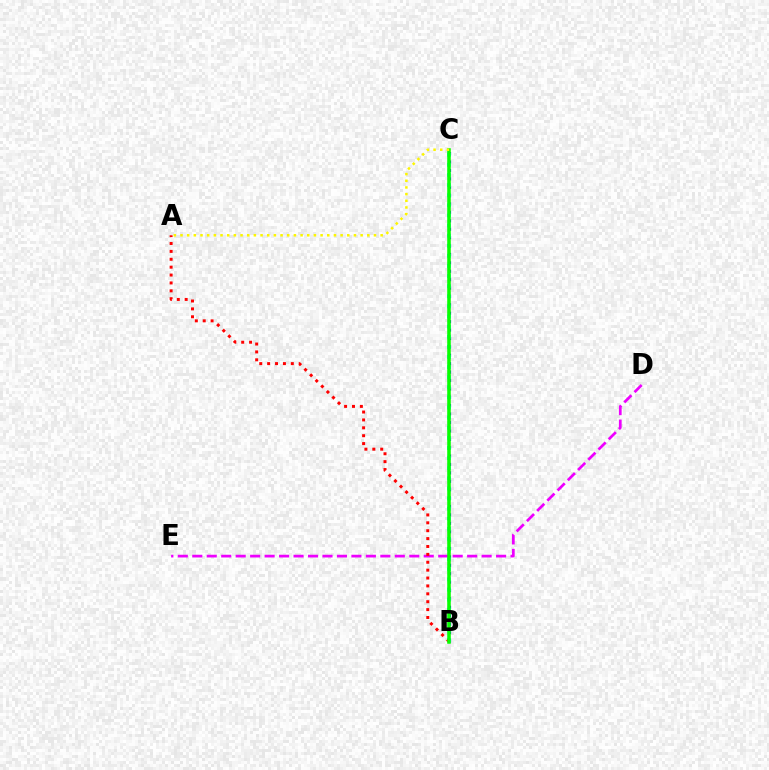{('B', 'C'): [{'color': '#0010ff', 'line_style': 'dotted', 'thickness': 2.28}, {'color': '#00fff6', 'line_style': 'dotted', 'thickness': 2.75}, {'color': '#08ff00', 'line_style': 'solid', 'thickness': 2.56}], ('D', 'E'): [{'color': '#ee00ff', 'line_style': 'dashed', 'thickness': 1.97}], ('A', 'B'): [{'color': '#ff0000', 'line_style': 'dotted', 'thickness': 2.14}], ('A', 'C'): [{'color': '#fcf500', 'line_style': 'dotted', 'thickness': 1.81}]}